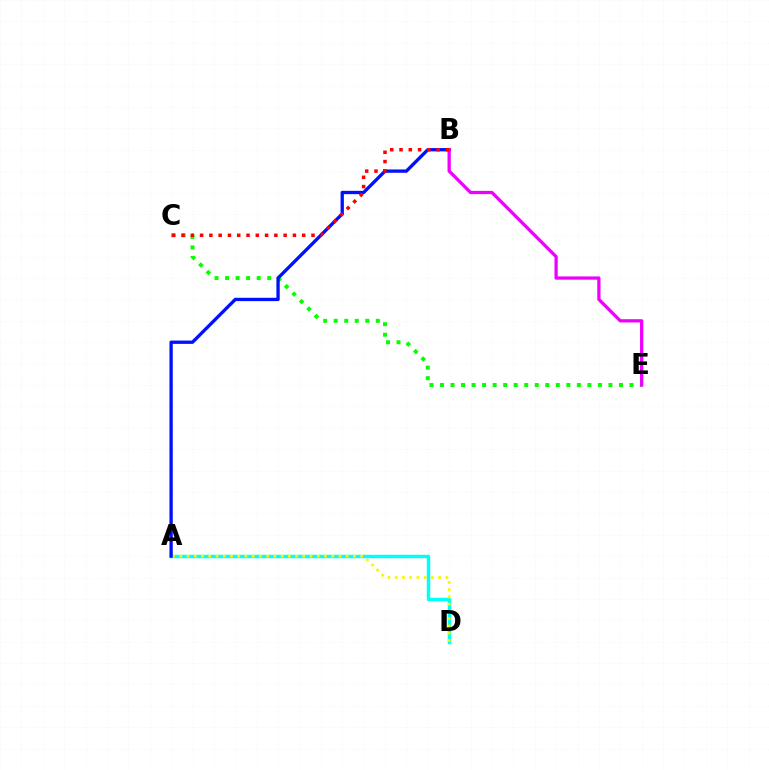{('C', 'E'): [{'color': '#08ff00', 'line_style': 'dotted', 'thickness': 2.86}], ('A', 'D'): [{'color': '#00fff6', 'line_style': 'solid', 'thickness': 2.49}, {'color': '#fcf500', 'line_style': 'dotted', 'thickness': 1.97}], ('A', 'B'): [{'color': '#0010ff', 'line_style': 'solid', 'thickness': 2.39}], ('B', 'E'): [{'color': '#ee00ff', 'line_style': 'solid', 'thickness': 2.35}], ('B', 'C'): [{'color': '#ff0000', 'line_style': 'dotted', 'thickness': 2.52}]}